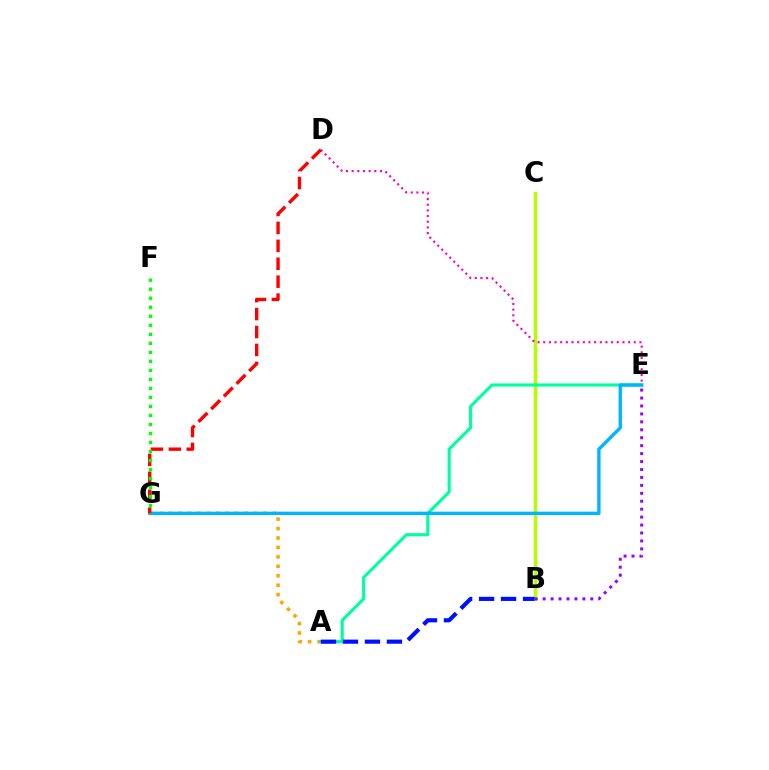{('B', 'C'): [{'color': '#b3ff00', 'line_style': 'solid', 'thickness': 2.48}], ('A', 'G'): [{'color': '#ffa500', 'line_style': 'dotted', 'thickness': 2.56}], ('A', 'E'): [{'color': '#00ff9d', 'line_style': 'solid', 'thickness': 2.23}], ('E', 'G'): [{'color': '#00b5ff', 'line_style': 'solid', 'thickness': 2.41}], ('D', 'E'): [{'color': '#ff00bd', 'line_style': 'dotted', 'thickness': 1.54}], ('D', 'G'): [{'color': '#ff0000', 'line_style': 'dashed', 'thickness': 2.44}], ('A', 'B'): [{'color': '#0010ff', 'line_style': 'dashed', 'thickness': 2.99}], ('F', 'G'): [{'color': '#08ff00', 'line_style': 'dotted', 'thickness': 2.45}], ('B', 'E'): [{'color': '#9b00ff', 'line_style': 'dotted', 'thickness': 2.16}]}